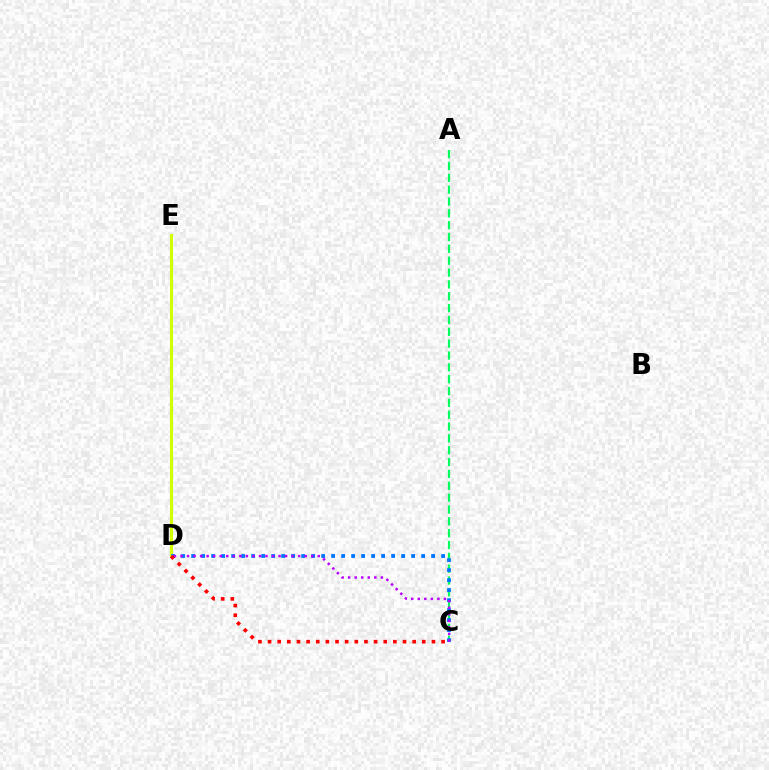{('D', 'E'): [{'color': '#d1ff00', 'line_style': 'solid', 'thickness': 2.24}], ('A', 'C'): [{'color': '#00ff5c', 'line_style': 'dashed', 'thickness': 1.61}], ('C', 'D'): [{'color': '#0074ff', 'line_style': 'dotted', 'thickness': 2.72}, {'color': '#b900ff', 'line_style': 'dotted', 'thickness': 1.78}, {'color': '#ff0000', 'line_style': 'dotted', 'thickness': 2.62}]}